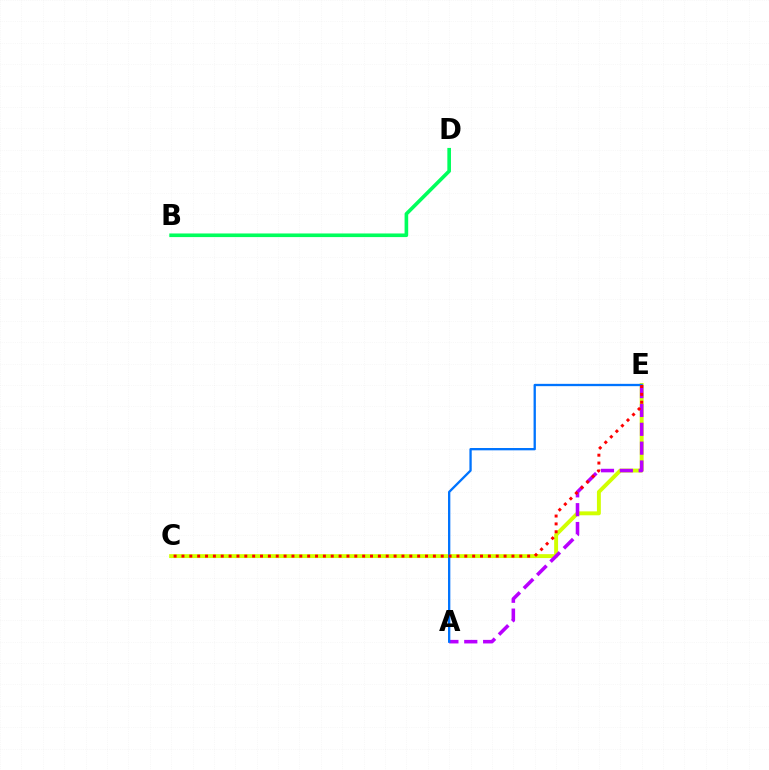{('C', 'E'): [{'color': '#d1ff00', 'line_style': 'solid', 'thickness': 2.81}, {'color': '#ff0000', 'line_style': 'dotted', 'thickness': 2.13}], ('A', 'E'): [{'color': '#b900ff', 'line_style': 'dashed', 'thickness': 2.56}, {'color': '#0074ff', 'line_style': 'solid', 'thickness': 1.67}], ('B', 'D'): [{'color': '#00ff5c', 'line_style': 'solid', 'thickness': 2.61}]}